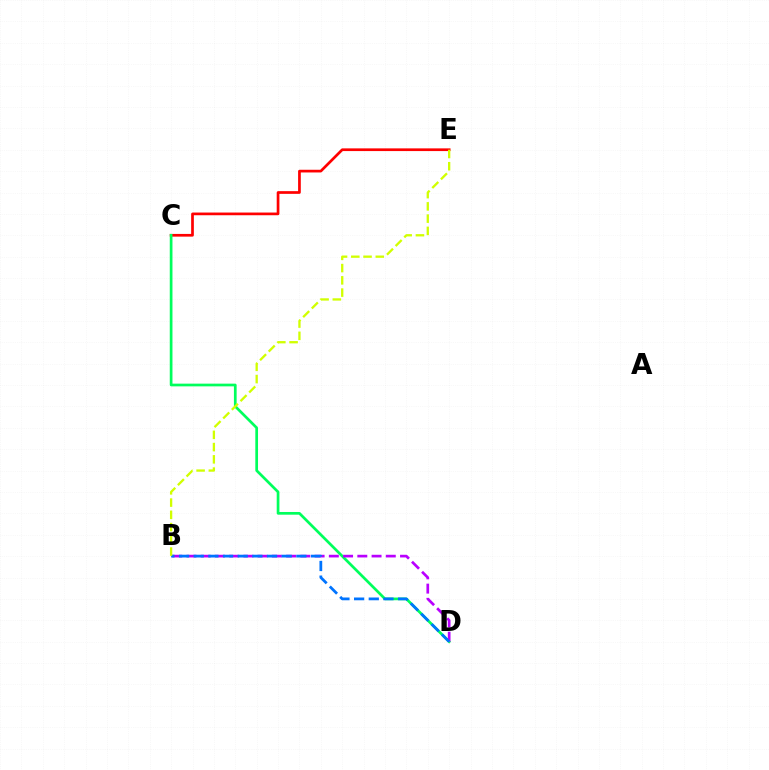{('C', 'E'): [{'color': '#ff0000', 'line_style': 'solid', 'thickness': 1.94}], ('C', 'D'): [{'color': '#00ff5c', 'line_style': 'solid', 'thickness': 1.95}], ('B', 'D'): [{'color': '#b900ff', 'line_style': 'dashed', 'thickness': 1.93}, {'color': '#0074ff', 'line_style': 'dashed', 'thickness': 1.99}], ('B', 'E'): [{'color': '#d1ff00', 'line_style': 'dashed', 'thickness': 1.66}]}